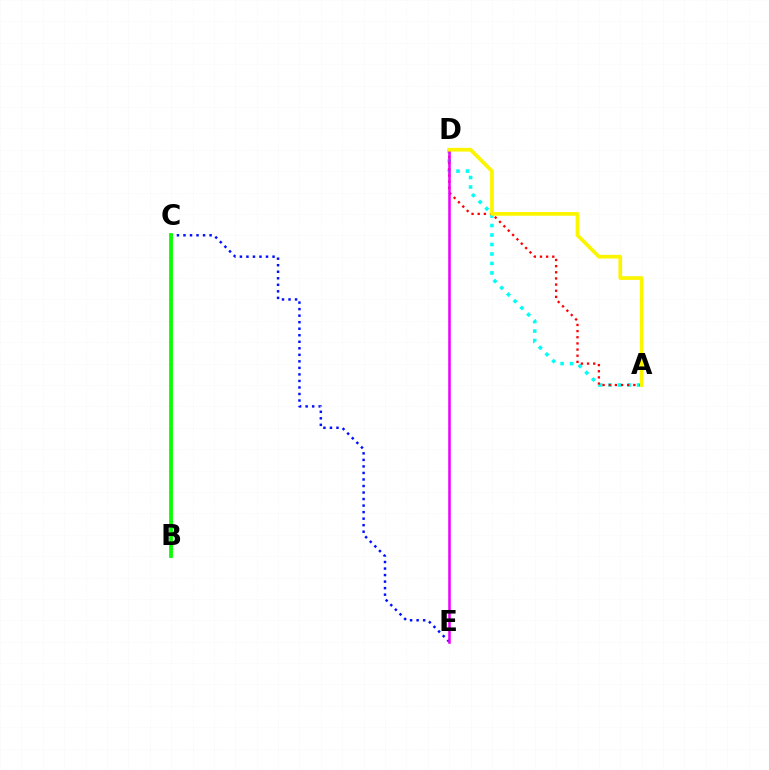{('A', 'D'): [{'color': '#00fff6', 'line_style': 'dotted', 'thickness': 2.58}, {'color': '#ff0000', 'line_style': 'dotted', 'thickness': 1.67}, {'color': '#fcf500', 'line_style': 'solid', 'thickness': 2.67}], ('C', 'E'): [{'color': '#0010ff', 'line_style': 'dotted', 'thickness': 1.77}], ('D', 'E'): [{'color': '#ee00ff', 'line_style': 'solid', 'thickness': 1.83}], ('B', 'C'): [{'color': '#08ff00', 'line_style': 'solid', 'thickness': 2.73}]}